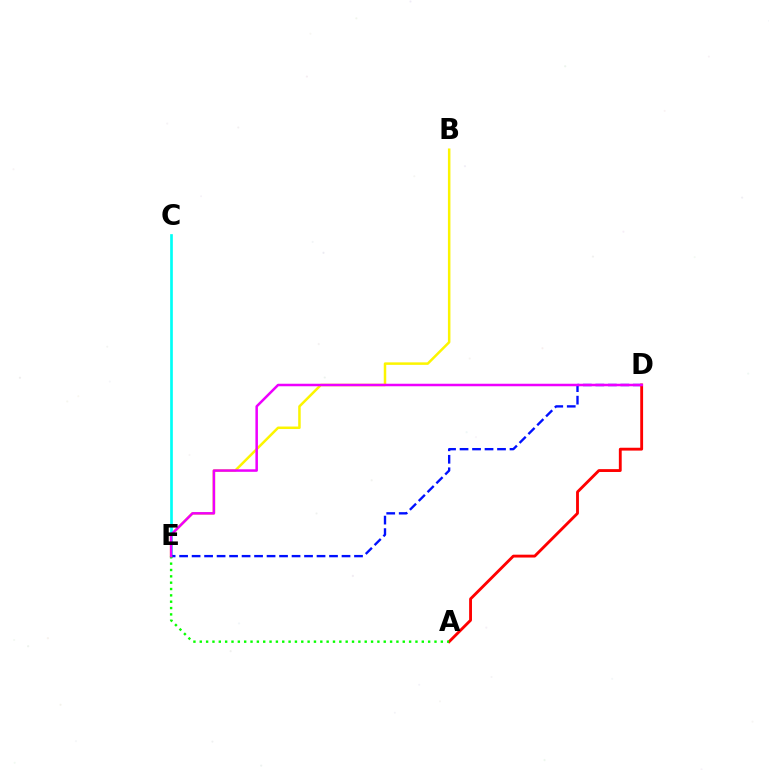{('B', 'E'): [{'color': '#fcf500', 'line_style': 'solid', 'thickness': 1.8}], ('C', 'E'): [{'color': '#00fff6', 'line_style': 'solid', 'thickness': 1.93}], ('D', 'E'): [{'color': '#0010ff', 'line_style': 'dashed', 'thickness': 1.7}, {'color': '#ee00ff', 'line_style': 'solid', 'thickness': 1.81}], ('A', 'D'): [{'color': '#ff0000', 'line_style': 'solid', 'thickness': 2.05}], ('A', 'E'): [{'color': '#08ff00', 'line_style': 'dotted', 'thickness': 1.72}]}